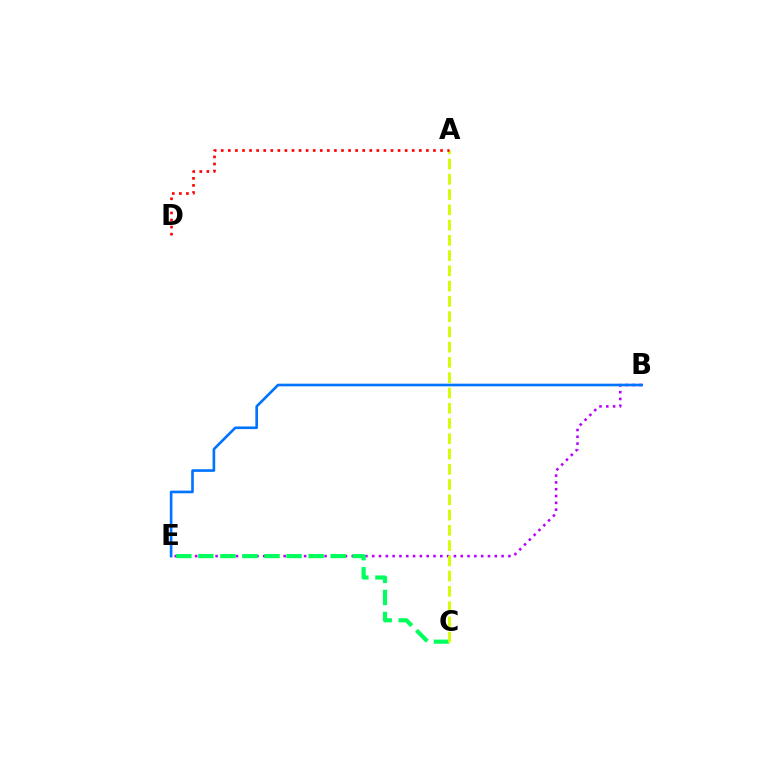{('B', 'E'): [{'color': '#b900ff', 'line_style': 'dotted', 'thickness': 1.85}, {'color': '#0074ff', 'line_style': 'solid', 'thickness': 1.9}], ('C', 'E'): [{'color': '#00ff5c', 'line_style': 'dashed', 'thickness': 2.99}], ('A', 'C'): [{'color': '#d1ff00', 'line_style': 'dashed', 'thickness': 2.07}], ('A', 'D'): [{'color': '#ff0000', 'line_style': 'dotted', 'thickness': 1.92}]}